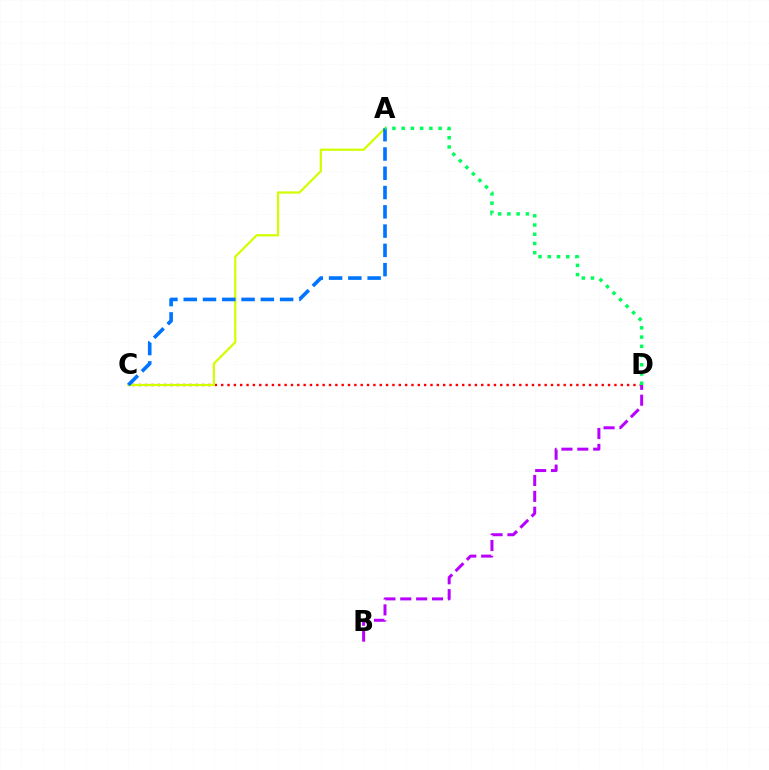{('C', 'D'): [{'color': '#ff0000', 'line_style': 'dotted', 'thickness': 1.72}], ('A', 'C'): [{'color': '#d1ff00', 'line_style': 'solid', 'thickness': 1.61}, {'color': '#0074ff', 'line_style': 'dashed', 'thickness': 2.62}], ('B', 'D'): [{'color': '#b900ff', 'line_style': 'dashed', 'thickness': 2.16}], ('A', 'D'): [{'color': '#00ff5c', 'line_style': 'dotted', 'thickness': 2.51}]}